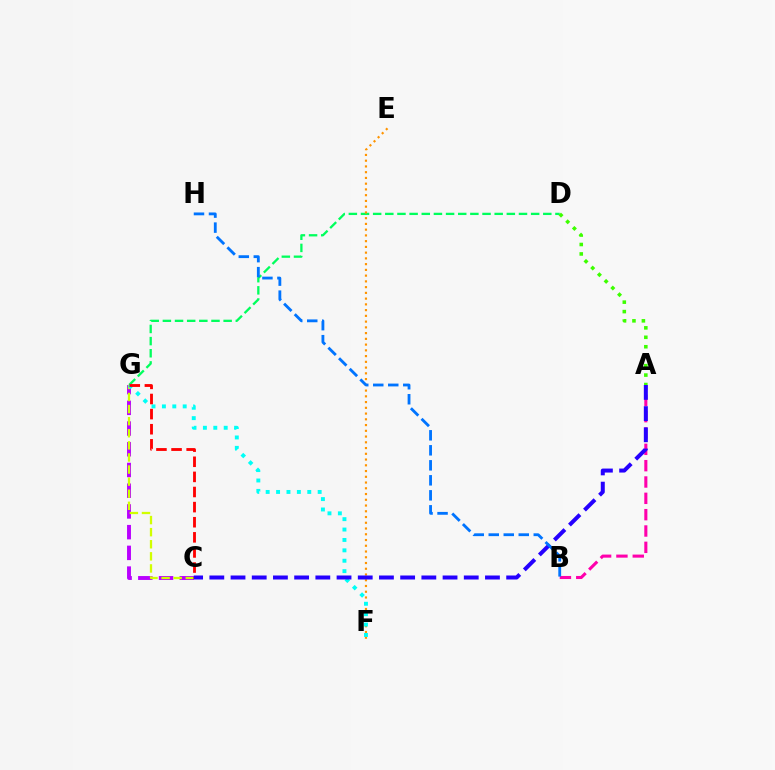{('C', 'G'): [{'color': '#b900ff', 'line_style': 'dashed', 'thickness': 2.82}, {'color': '#d1ff00', 'line_style': 'dashed', 'thickness': 1.64}, {'color': '#ff0000', 'line_style': 'dashed', 'thickness': 2.05}], ('D', 'G'): [{'color': '#00ff5c', 'line_style': 'dashed', 'thickness': 1.65}], ('A', 'B'): [{'color': '#ff00ac', 'line_style': 'dashed', 'thickness': 2.22}], ('A', 'D'): [{'color': '#3dff00', 'line_style': 'dotted', 'thickness': 2.57}], ('E', 'F'): [{'color': '#ff9400', 'line_style': 'dotted', 'thickness': 1.56}], ('F', 'G'): [{'color': '#00fff6', 'line_style': 'dotted', 'thickness': 2.83}], ('A', 'C'): [{'color': '#2500ff', 'line_style': 'dashed', 'thickness': 2.88}], ('B', 'H'): [{'color': '#0074ff', 'line_style': 'dashed', 'thickness': 2.04}]}